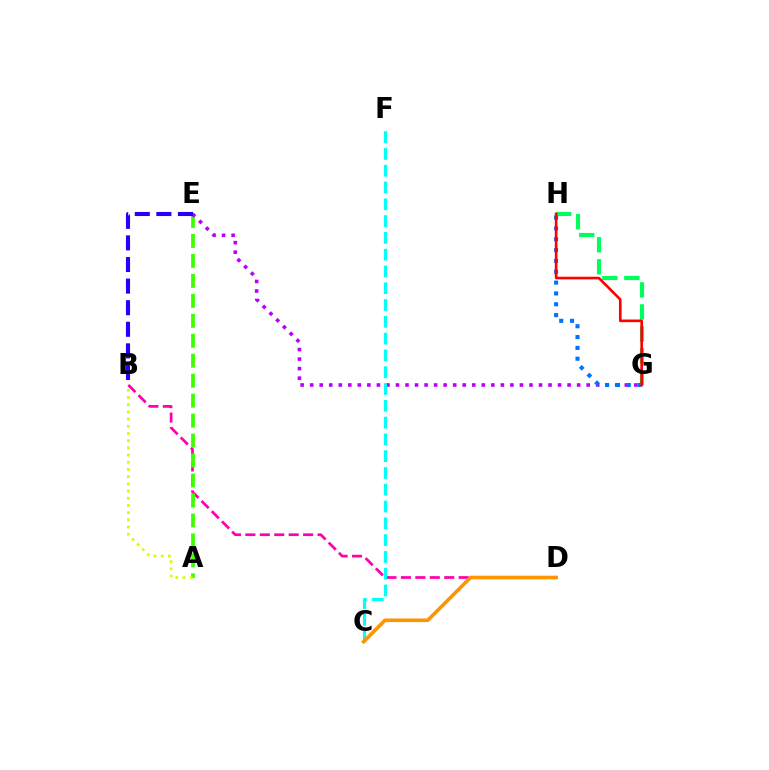{('B', 'D'): [{'color': '#ff00ac', 'line_style': 'dashed', 'thickness': 1.96}], ('A', 'E'): [{'color': '#3dff00', 'line_style': 'dashed', 'thickness': 2.71}], ('E', 'G'): [{'color': '#b900ff', 'line_style': 'dotted', 'thickness': 2.59}], ('G', 'H'): [{'color': '#00ff5c', 'line_style': 'dashed', 'thickness': 2.99}, {'color': '#0074ff', 'line_style': 'dotted', 'thickness': 2.94}, {'color': '#ff0000', 'line_style': 'solid', 'thickness': 1.9}], ('C', 'F'): [{'color': '#00fff6', 'line_style': 'dashed', 'thickness': 2.28}], ('B', 'E'): [{'color': '#2500ff', 'line_style': 'dashed', 'thickness': 2.93}], ('C', 'D'): [{'color': '#ff9400', 'line_style': 'solid', 'thickness': 2.6}], ('A', 'B'): [{'color': '#d1ff00', 'line_style': 'dotted', 'thickness': 1.96}]}